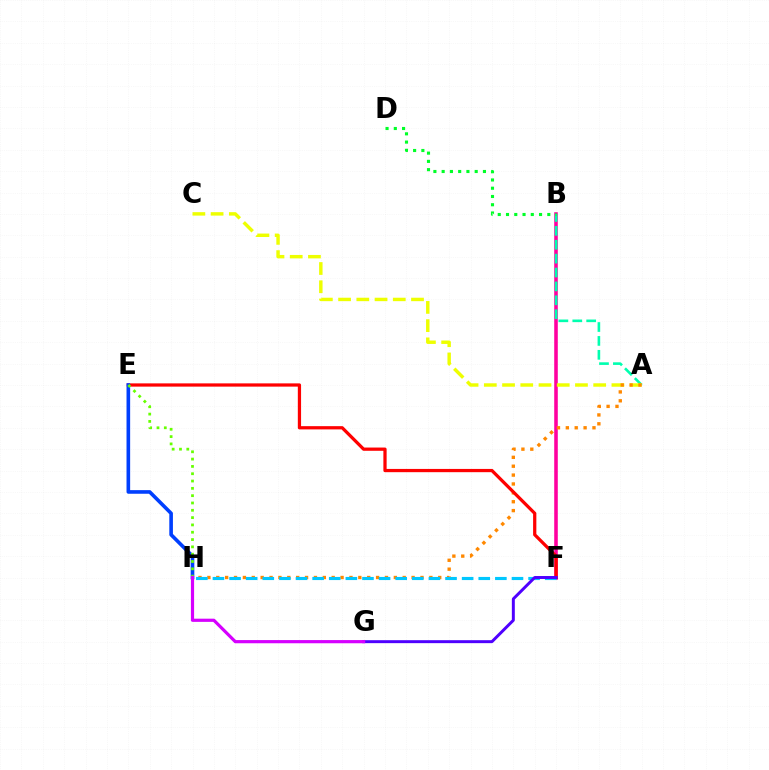{('B', 'F'): [{'color': '#ff00a0', 'line_style': 'solid', 'thickness': 2.57}], ('A', 'B'): [{'color': '#00ffaf', 'line_style': 'dashed', 'thickness': 1.89}], ('A', 'C'): [{'color': '#eeff00', 'line_style': 'dashed', 'thickness': 2.48}], ('A', 'H'): [{'color': '#ff8800', 'line_style': 'dotted', 'thickness': 2.41}], ('E', 'F'): [{'color': '#ff0000', 'line_style': 'solid', 'thickness': 2.34}], ('E', 'H'): [{'color': '#003fff', 'line_style': 'solid', 'thickness': 2.61}, {'color': '#66ff00', 'line_style': 'dotted', 'thickness': 1.99}], ('B', 'D'): [{'color': '#00ff27', 'line_style': 'dotted', 'thickness': 2.24}], ('F', 'H'): [{'color': '#00c7ff', 'line_style': 'dashed', 'thickness': 2.26}], ('F', 'G'): [{'color': '#4f00ff', 'line_style': 'solid', 'thickness': 2.13}], ('G', 'H'): [{'color': '#d600ff', 'line_style': 'solid', 'thickness': 2.29}]}